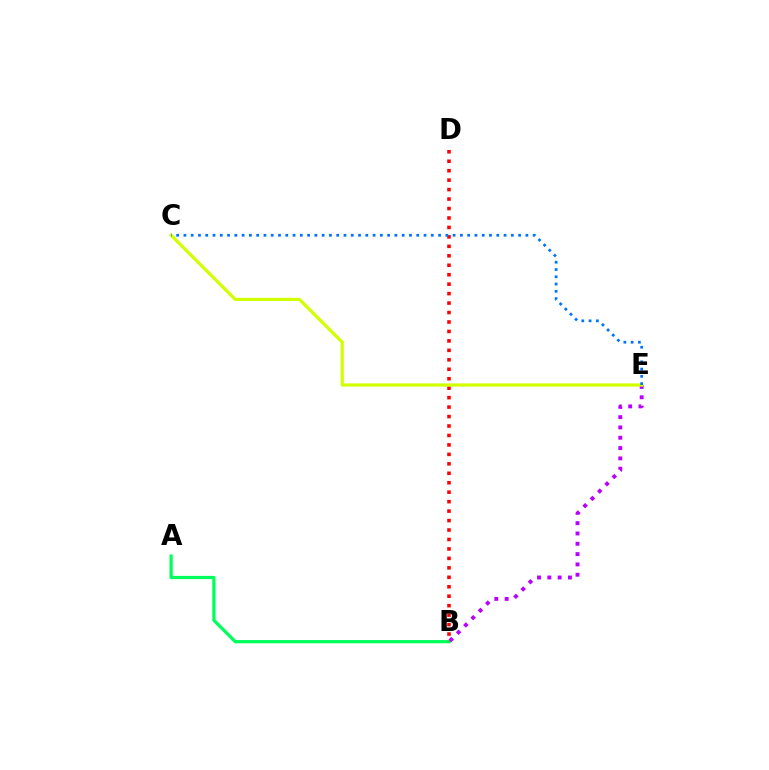{('A', 'B'): [{'color': '#00ff5c', 'line_style': 'solid', 'thickness': 2.34}], ('B', 'D'): [{'color': '#ff0000', 'line_style': 'dotted', 'thickness': 2.57}], ('B', 'E'): [{'color': '#b900ff', 'line_style': 'dotted', 'thickness': 2.8}], ('C', 'E'): [{'color': '#d1ff00', 'line_style': 'solid', 'thickness': 2.31}, {'color': '#0074ff', 'line_style': 'dotted', 'thickness': 1.98}]}